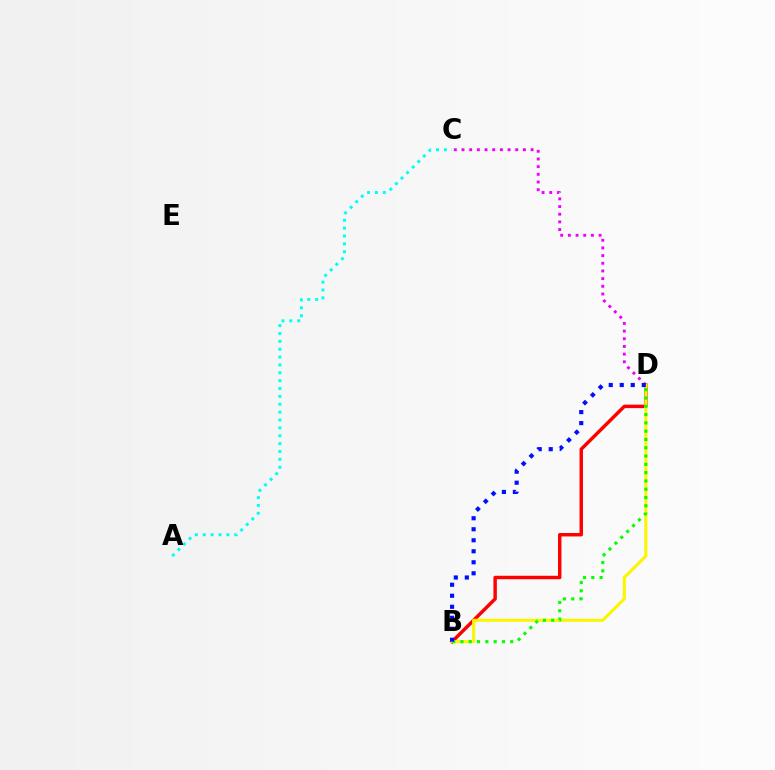{('B', 'D'): [{'color': '#ff0000', 'line_style': 'solid', 'thickness': 2.48}, {'color': '#fcf500', 'line_style': 'solid', 'thickness': 2.2}, {'color': '#08ff00', 'line_style': 'dotted', 'thickness': 2.25}, {'color': '#0010ff', 'line_style': 'dotted', 'thickness': 2.99}], ('C', 'D'): [{'color': '#ee00ff', 'line_style': 'dotted', 'thickness': 2.09}], ('A', 'C'): [{'color': '#00fff6', 'line_style': 'dotted', 'thickness': 2.14}]}